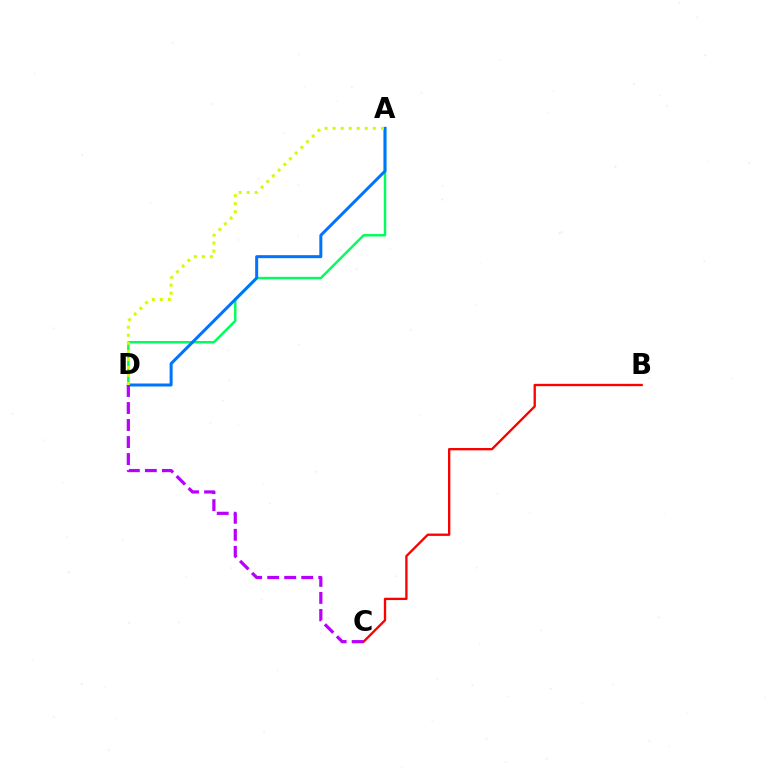{('A', 'D'): [{'color': '#00ff5c', 'line_style': 'solid', 'thickness': 1.77}, {'color': '#0074ff', 'line_style': 'solid', 'thickness': 2.17}, {'color': '#d1ff00', 'line_style': 'dotted', 'thickness': 2.18}], ('C', 'D'): [{'color': '#b900ff', 'line_style': 'dashed', 'thickness': 2.31}], ('B', 'C'): [{'color': '#ff0000', 'line_style': 'solid', 'thickness': 1.68}]}